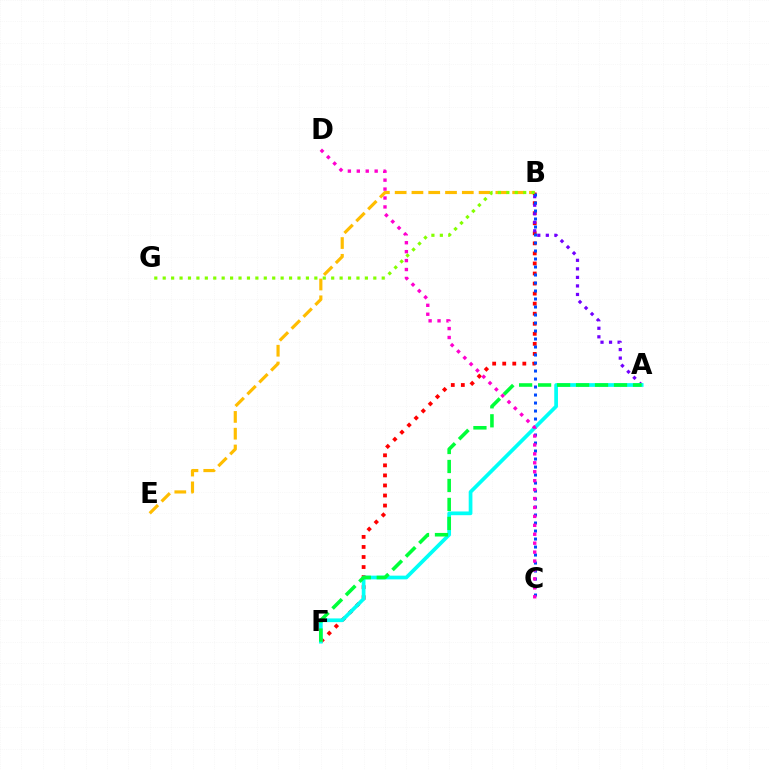{('B', 'E'): [{'color': '#ffbd00', 'line_style': 'dashed', 'thickness': 2.28}], ('B', 'F'): [{'color': '#ff0000', 'line_style': 'dotted', 'thickness': 2.73}], ('A', 'B'): [{'color': '#7200ff', 'line_style': 'dotted', 'thickness': 2.32}], ('B', 'C'): [{'color': '#004bff', 'line_style': 'dotted', 'thickness': 2.17}], ('A', 'F'): [{'color': '#00fff6', 'line_style': 'solid', 'thickness': 2.68}, {'color': '#00ff39', 'line_style': 'dashed', 'thickness': 2.58}], ('C', 'D'): [{'color': '#ff00cf', 'line_style': 'dotted', 'thickness': 2.43}], ('B', 'G'): [{'color': '#84ff00', 'line_style': 'dotted', 'thickness': 2.29}]}